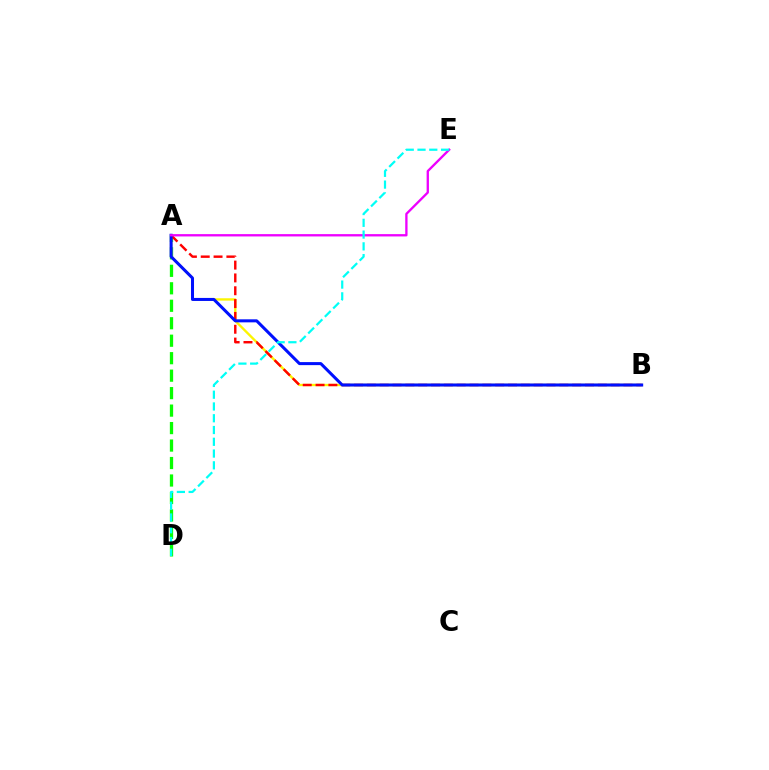{('A', 'D'): [{'color': '#08ff00', 'line_style': 'dashed', 'thickness': 2.37}], ('A', 'B'): [{'color': '#fcf500', 'line_style': 'solid', 'thickness': 1.69}, {'color': '#ff0000', 'line_style': 'dashed', 'thickness': 1.74}, {'color': '#0010ff', 'line_style': 'solid', 'thickness': 2.18}], ('A', 'E'): [{'color': '#ee00ff', 'line_style': 'solid', 'thickness': 1.67}], ('D', 'E'): [{'color': '#00fff6', 'line_style': 'dashed', 'thickness': 1.6}]}